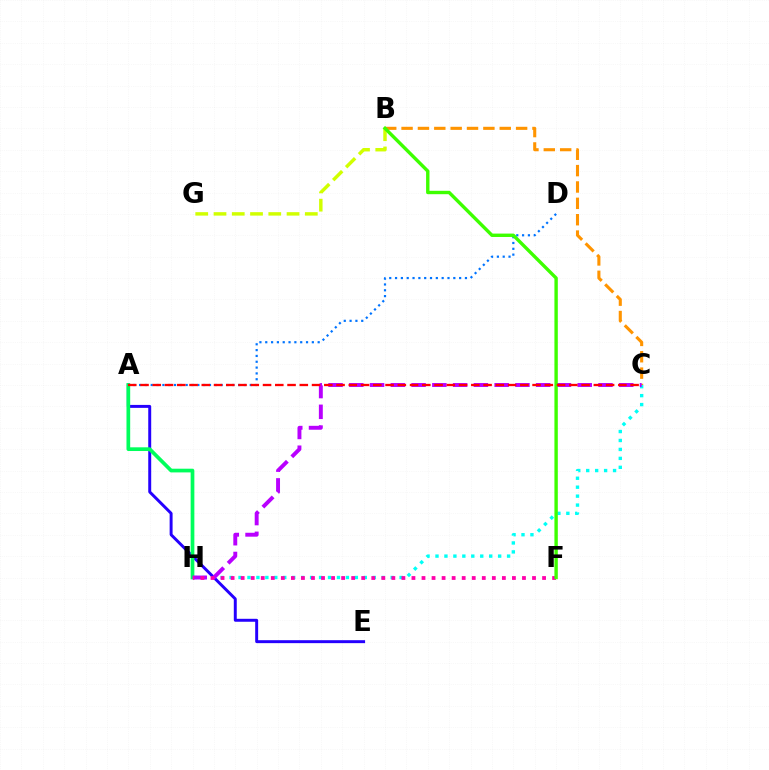{('C', 'H'): [{'color': '#00fff6', 'line_style': 'dotted', 'thickness': 2.43}, {'color': '#b900ff', 'line_style': 'dashed', 'thickness': 2.82}], ('B', 'G'): [{'color': '#d1ff00', 'line_style': 'dashed', 'thickness': 2.48}], ('A', 'E'): [{'color': '#2500ff', 'line_style': 'solid', 'thickness': 2.13}], ('A', 'H'): [{'color': '#00ff5c', 'line_style': 'solid', 'thickness': 2.67}], ('B', 'C'): [{'color': '#ff9400', 'line_style': 'dashed', 'thickness': 2.22}], ('A', 'D'): [{'color': '#0074ff', 'line_style': 'dotted', 'thickness': 1.58}], ('F', 'H'): [{'color': '#ff00ac', 'line_style': 'dotted', 'thickness': 2.73}], ('B', 'F'): [{'color': '#3dff00', 'line_style': 'solid', 'thickness': 2.44}], ('A', 'C'): [{'color': '#ff0000', 'line_style': 'dashed', 'thickness': 1.66}]}